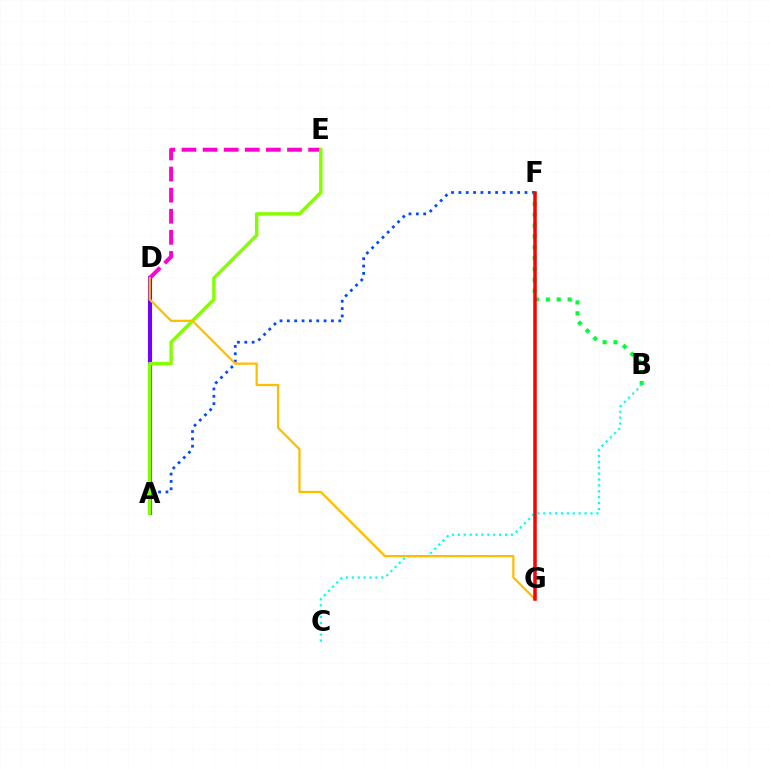{('A', 'F'): [{'color': '#004bff', 'line_style': 'dotted', 'thickness': 2.0}], ('A', 'D'): [{'color': '#7200ff', 'line_style': 'solid', 'thickness': 2.96}], ('D', 'E'): [{'color': '#ff00cf', 'line_style': 'dashed', 'thickness': 2.87}], ('B', 'F'): [{'color': '#00ff39', 'line_style': 'dotted', 'thickness': 2.95}], ('A', 'E'): [{'color': '#84ff00', 'line_style': 'solid', 'thickness': 2.46}], ('B', 'C'): [{'color': '#00fff6', 'line_style': 'dotted', 'thickness': 1.6}], ('D', 'G'): [{'color': '#ffbd00', 'line_style': 'solid', 'thickness': 1.62}], ('F', 'G'): [{'color': '#ff0000', 'line_style': 'solid', 'thickness': 2.52}]}